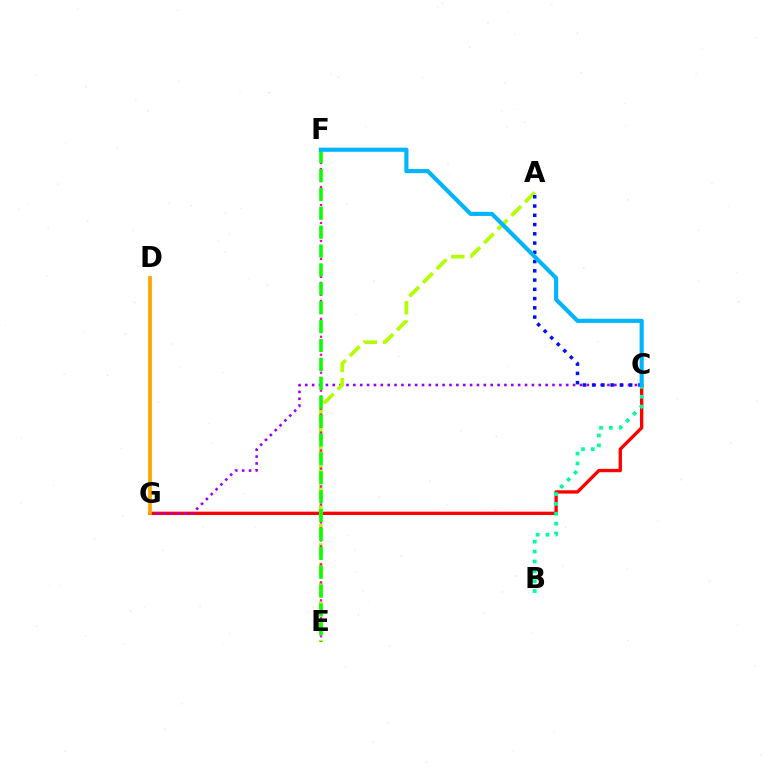{('C', 'G'): [{'color': '#ff0000', 'line_style': 'solid', 'thickness': 2.4}, {'color': '#9b00ff', 'line_style': 'dotted', 'thickness': 1.87}], ('A', 'E'): [{'color': '#b3ff00', 'line_style': 'dashed', 'thickness': 2.63}], ('E', 'F'): [{'color': '#ff00bd', 'line_style': 'dotted', 'thickness': 1.63}, {'color': '#08ff00', 'line_style': 'dashed', 'thickness': 2.57}], ('A', 'C'): [{'color': '#0010ff', 'line_style': 'dotted', 'thickness': 2.51}], ('D', 'G'): [{'color': '#ffa500', 'line_style': 'solid', 'thickness': 2.69}], ('B', 'C'): [{'color': '#00ff9d', 'line_style': 'dotted', 'thickness': 2.68}], ('C', 'F'): [{'color': '#00b5ff', 'line_style': 'solid', 'thickness': 2.98}]}